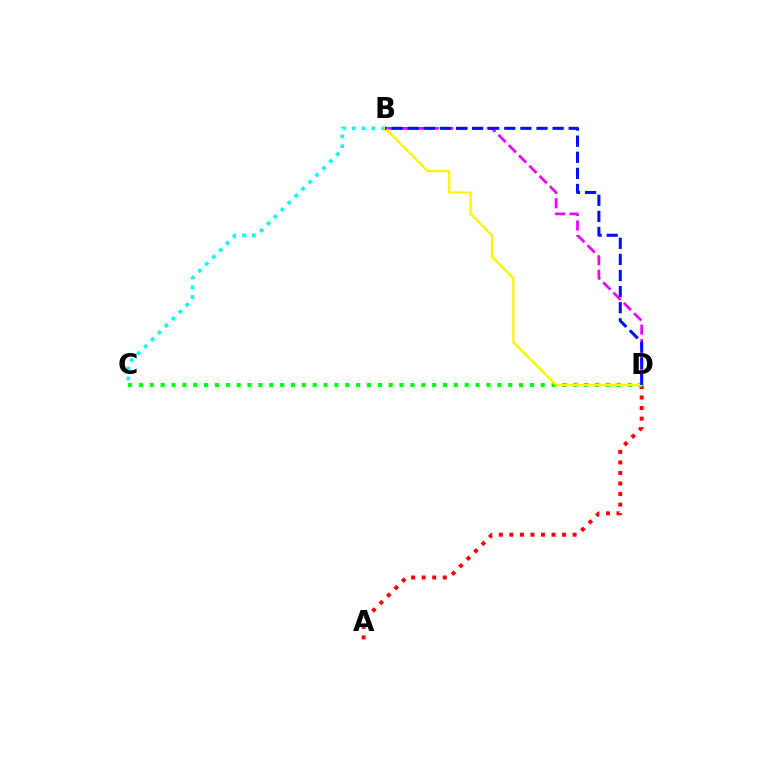{('B', 'C'): [{'color': '#00fff6', 'line_style': 'dotted', 'thickness': 2.66}], ('B', 'D'): [{'color': '#ee00ff', 'line_style': 'dashed', 'thickness': 1.97}, {'color': '#fcf500', 'line_style': 'solid', 'thickness': 1.62}, {'color': '#0010ff', 'line_style': 'dashed', 'thickness': 2.19}], ('A', 'D'): [{'color': '#ff0000', 'line_style': 'dotted', 'thickness': 2.86}], ('C', 'D'): [{'color': '#08ff00', 'line_style': 'dotted', 'thickness': 2.95}]}